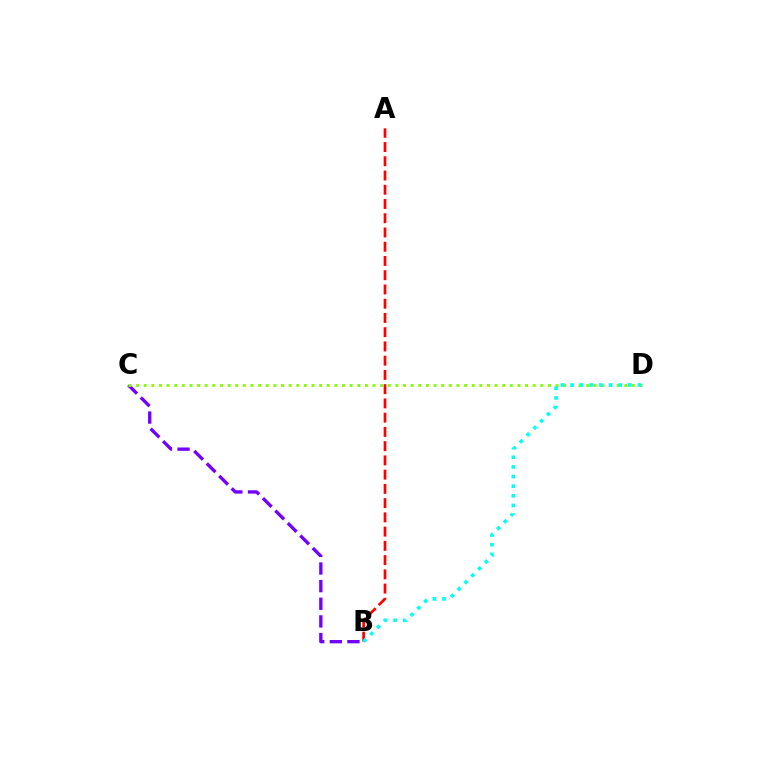{('B', 'C'): [{'color': '#7200ff', 'line_style': 'dashed', 'thickness': 2.4}], ('A', 'B'): [{'color': '#ff0000', 'line_style': 'dashed', 'thickness': 1.94}], ('C', 'D'): [{'color': '#84ff00', 'line_style': 'dotted', 'thickness': 2.07}], ('B', 'D'): [{'color': '#00fff6', 'line_style': 'dotted', 'thickness': 2.62}]}